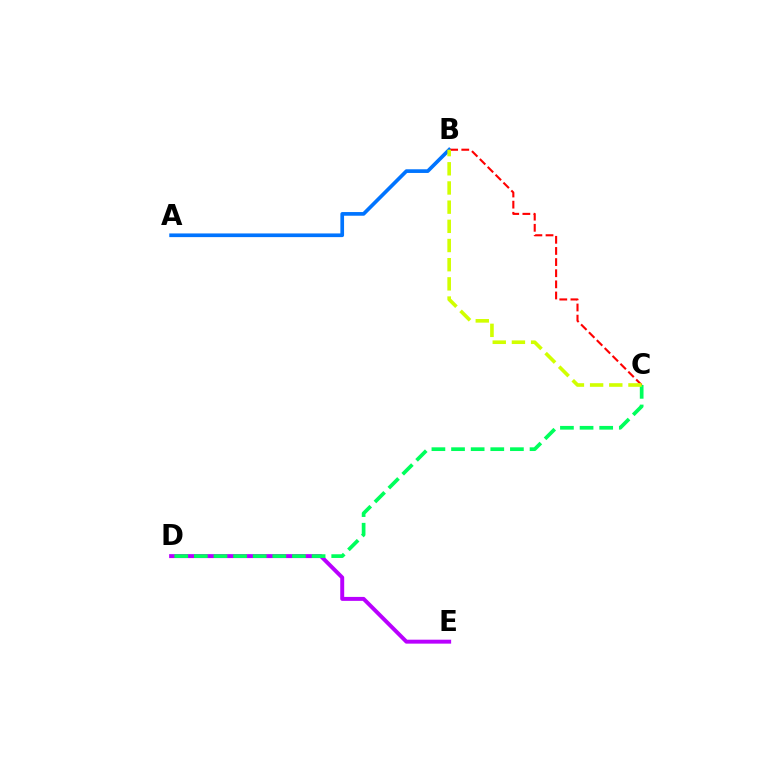{('A', 'B'): [{'color': '#0074ff', 'line_style': 'solid', 'thickness': 2.65}], ('D', 'E'): [{'color': '#b900ff', 'line_style': 'solid', 'thickness': 2.84}], ('C', 'D'): [{'color': '#00ff5c', 'line_style': 'dashed', 'thickness': 2.67}], ('B', 'C'): [{'color': '#ff0000', 'line_style': 'dashed', 'thickness': 1.51}, {'color': '#d1ff00', 'line_style': 'dashed', 'thickness': 2.61}]}